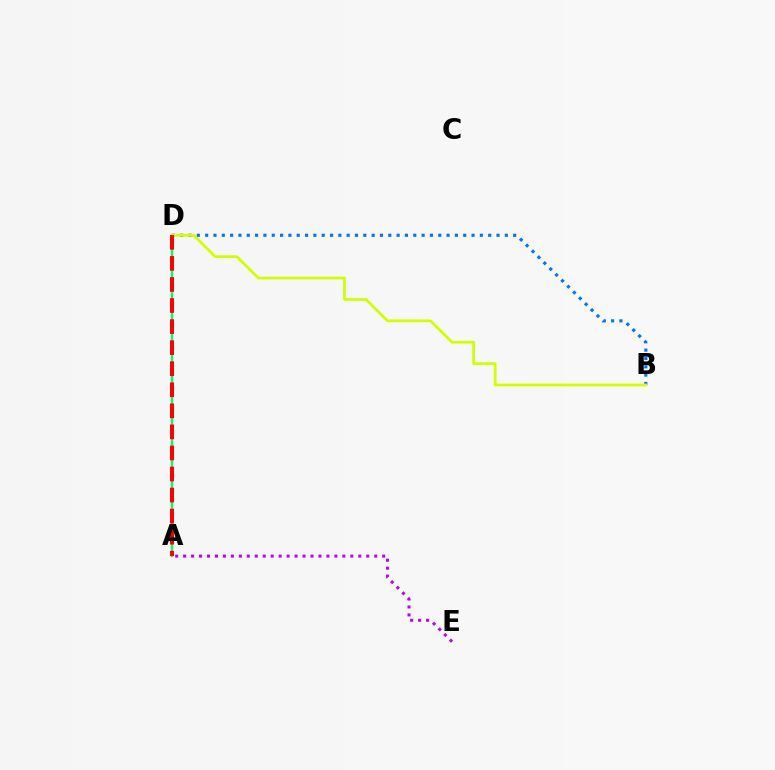{('A', 'D'): [{'color': '#00ff5c', 'line_style': 'solid', 'thickness': 1.67}, {'color': '#ff0000', 'line_style': 'dashed', 'thickness': 2.86}], ('B', 'D'): [{'color': '#0074ff', 'line_style': 'dotted', 'thickness': 2.26}, {'color': '#d1ff00', 'line_style': 'solid', 'thickness': 1.98}], ('A', 'E'): [{'color': '#b900ff', 'line_style': 'dotted', 'thickness': 2.16}]}